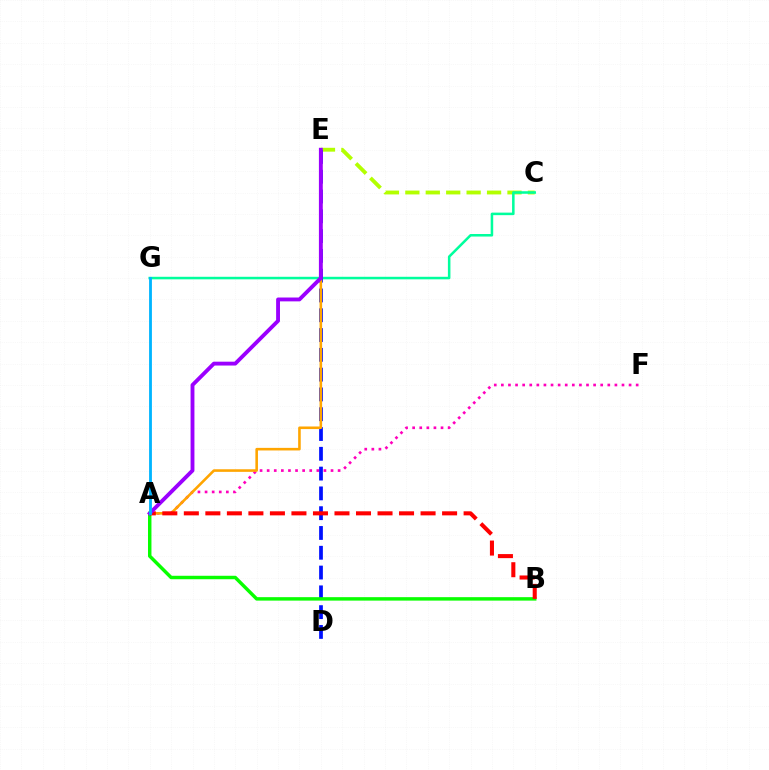{('C', 'E'): [{'color': '#b3ff00', 'line_style': 'dashed', 'thickness': 2.77}], ('A', 'F'): [{'color': '#ff00bd', 'line_style': 'dotted', 'thickness': 1.93}], ('C', 'G'): [{'color': '#00ff9d', 'line_style': 'solid', 'thickness': 1.83}], ('D', 'E'): [{'color': '#0010ff', 'line_style': 'dashed', 'thickness': 2.69}], ('A', 'E'): [{'color': '#ffa500', 'line_style': 'solid', 'thickness': 1.87}, {'color': '#9b00ff', 'line_style': 'solid', 'thickness': 2.78}], ('A', 'B'): [{'color': '#08ff00', 'line_style': 'solid', 'thickness': 2.49}, {'color': '#ff0000', 'line_style': 'dashed', 'thickness': 2.92}], ('A', 'G'): [{'color': '#00b5ff', 'line_style': 'solid', 'thickness': 2.03}]}